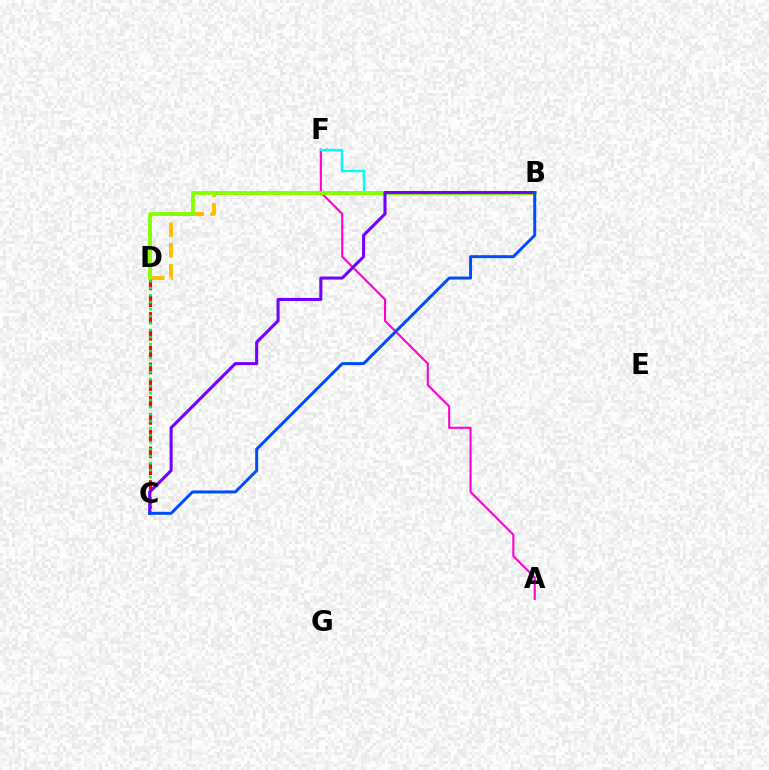{('B', 'D'): [{'color': '#ffbd00', 'line_style': 'dashed', 'thickness': 2.82}, {'color': '#84ff00', 'line_style': 'solid', 'thickness': 2.74}], ('A', 'F'): [{'color': '#ff00cf', 'line_style': 'solid', 'thickness': 1.51}], ('C', 'D'): [{'color': '#ff0000', 'line_style': 'dashed', 'thickness': 2.28}, {'color': '#00ff39', 'line_style': 'dotted', 'thickness': 1.9}], ('B', 'F'): [{'color': '#00fff6', 'line_style': 'solid', 'thickness': 1.72}], ('B', 'C'): [{'color': '#7200ff', 'line_style': 'solid', 'thickness': 2.2}, {'color': '#004bff', 'line_style': 'solid', 'thickness': 2.13}]}